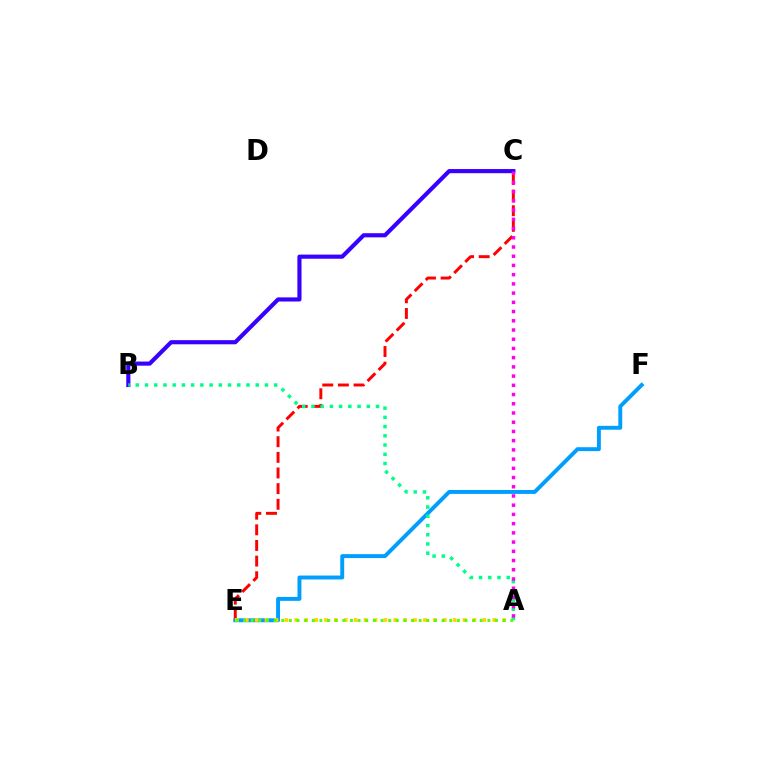{('C', 'E'): [{'color': '#ff0000', 'line_style': 'dashed', 'thickness': 2.13}], ('E', 'F'): [{'color': '#009eff', 'line_style': 'solid', 'thickness': 2.82}], ('A', 'E'): [{'color': '#ffd500', 'line_style': 'dotted', 'thickness': 2.69}, {'color': '#4fff00', 'line_style': 'dotted', 'thickness': 2.07}], ('B', 'C'): [{'color': '#3700ff', 'line_style': 'solid', 'thickness': 2.98}], ('A', 'B'): [{'color': '#00ff86', 'line_style': 'dotted', 'thickness': 2.51}], ('A', 'C'): [{'color': '#ff00ed', 'line_style': 'dotted', 'thickness': 2.51}]}